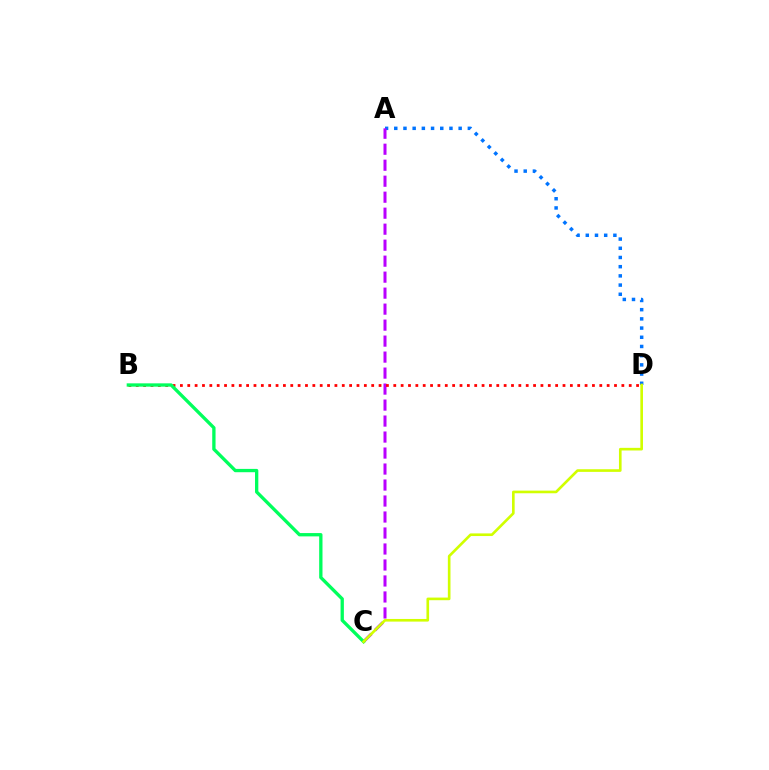{('A', 'D'): [{'color': '#0074ff', 'line_style': 'dotted', 'thickness': 2.5}], ('A', 'C'): [{'color': '#b900ff', 'line_style': 'dashed', 'thickness': 2.17}], ('B', 'D'): [{'color': '#ff0000', 'line_style': 'dotted', 'thickness': 2.0}], ('B', 'C'): [{'color': '#00ff5c', 'line_style': 'solid', 'thickness': 2.39}], ('C', 'D'): [{'color': '#d1ff00', 'line_style': 'solid', 'thickness': 1.9}]}